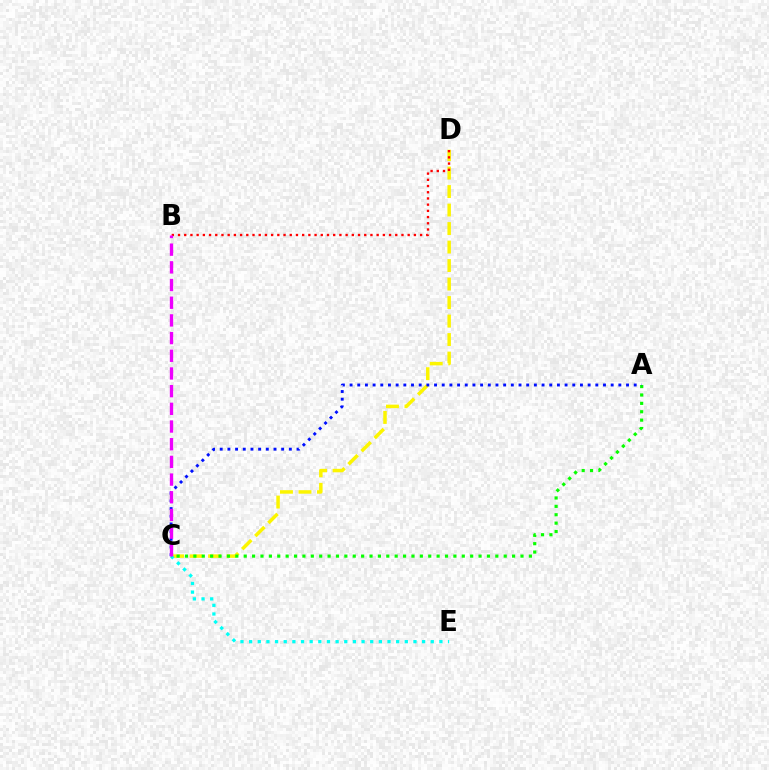{('C', 'D'): [{'color': '#fcf500', 'line_style': 'dashed', 'thickness': 2.51}], ('C', 'E'): [{'color': '#00fff6', 'line_style': 'dotted', 'thickness': 2.35}], ('B', 'D'): [{'color': '#ff0000', 'line_style': 'dotted', 'thickness': 1.69}], ('A', 'C'): [{'color': '#08ff00', 'line_style': 'dotted', 'thickness': 2.28}, {'color': '#0010ff', 'line_style': 'dotted', 'thickness': 2.09}], ('B', 'C'): [{'color': '#ee00ff', 'line_style': 'dashed', 'thickness': 2.4}]}